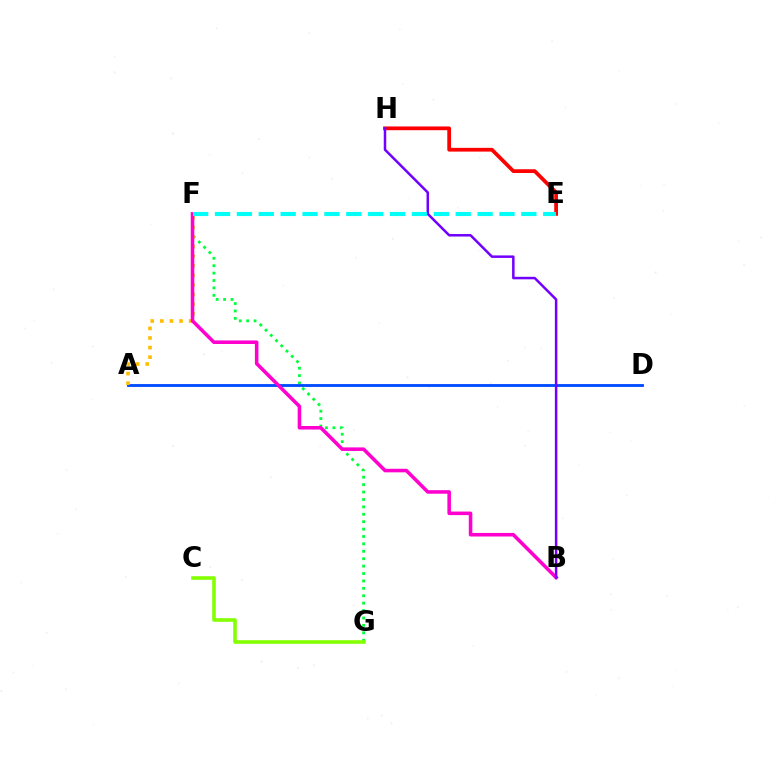{('E', 'H'): [{'color': '#ff0000', 'line_style': 'solid', 'thickness': 2.7}], ('F', 'G'): [{'color': '#00ff39', 'line_style': 'dotted', 'thickness': 2.01}], ('A', 'D'): [{'color': '#004bff', 'line_style': 'solid', 'thickness': 2.04}], ('C', 'G'): [{'color': '#84ff00', 'line_style': 'solid', 'thickness': 2.59}], ('A', 'F'): [{'color': '#ffbd00', 'line_style': 'dotted', 'thickness': 2.61}], ('B', 'F'): [{'color': '#ff00cf', 'line_style': 'solid', 'thickness': 2.56}], ('B', 'H'): [{'color': '#7200ff', 'line_style': 'solid', 'thickness': 1.8}], ('E', 'F'): [{'color': '#00fff6', 'line_style': 'dashed', 'thickness': 2.97}]}